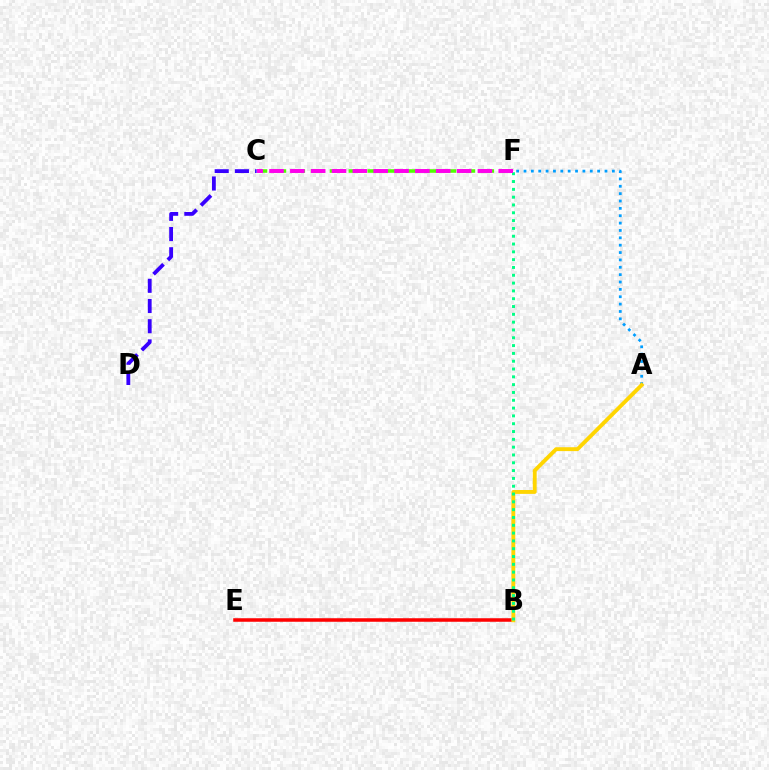{('A', 'F'): [{'color': '#009eff', 'line_style': 'dotted', 'thickness': 2.0}], ('B', 'E'): [{'color': '#ff0000', 'line_style': 'solid', 'thickness': 2.54}], ('A', 'B'): [{'color': '#ffd500', 'line_style': 'solid', 'thickness': 2.79}], ('C', 'F'): [{'color': '#4fff00', 'line_style': 'dashed', 'thickness': 2.57}, {'color': '#ff00ed', 'line_style': 'dashed', 'thickness': 2.83}], ('C', 'D'): [{'color': '#3700ff', 'line_style': 'dashed', 'thickness': 2.74}], ('B', 'F'): [{'color': '#00ff86', 'line_style': 'dotted', 'thickness': 2.12}]}